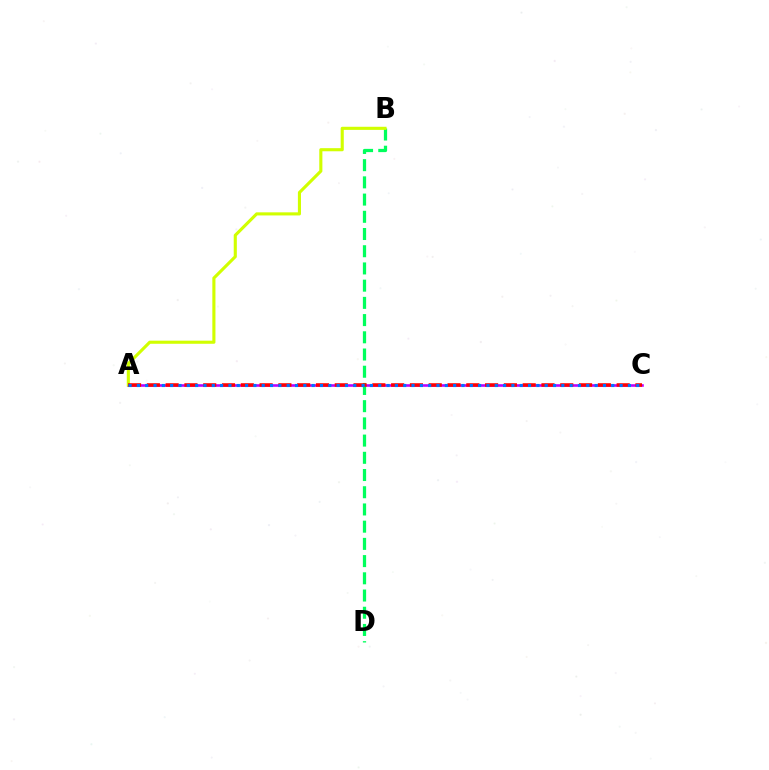{('A', 'C'): [{'color': '#b900ff', 'line_style': 'solid', 'thickness': 1.87}, {'color': '#ff0000', 'line_style': 'dashed', 'thickness': 2.55}, {'color': '#0074ff', 'line_style': 'dotted', 'thickness': 2.26}], ('B', 'D'): [{'color': '#00ff5c', 'line_style': 'dashed', 'thickness': 2.34}], ('A', 'B'): [{'color': '#d1ff00', 'line_style': 'solid', 'thickness': 2.24}]}